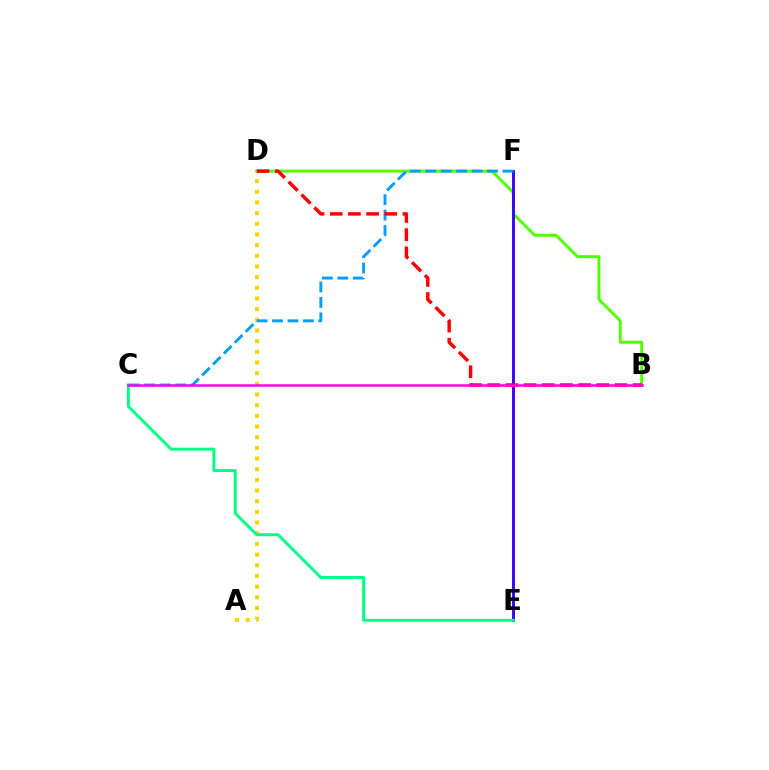{('B', 'D'): [{'color': '#4fff00', 'line_style': 'solid', 'thickness': 2.1}, {'color': '#ff0000', 'line_style': 'dashed', 'thickness': 2.47}], ('A', 'D'): [{'color': '#ffd500', 'line_style': 'dotted', 'thickness': 2.9}], ('E', 'F'): [{'color': '#3700ff', 'line_style': 'solid', 'thickness': 2.07}], ('C', 'F'): [{'color': '#009eff', 'line_style': 'dashed', 'thickness': 2.1}], ('C', 'E'): [{'color': '#00ff86', 'line_style': 'solid', 'thickness': 2.12}], ('B', 'C'): [{'color': '#ff00ed', 'line_style': 'solid', 'thickness': 1.81}]}